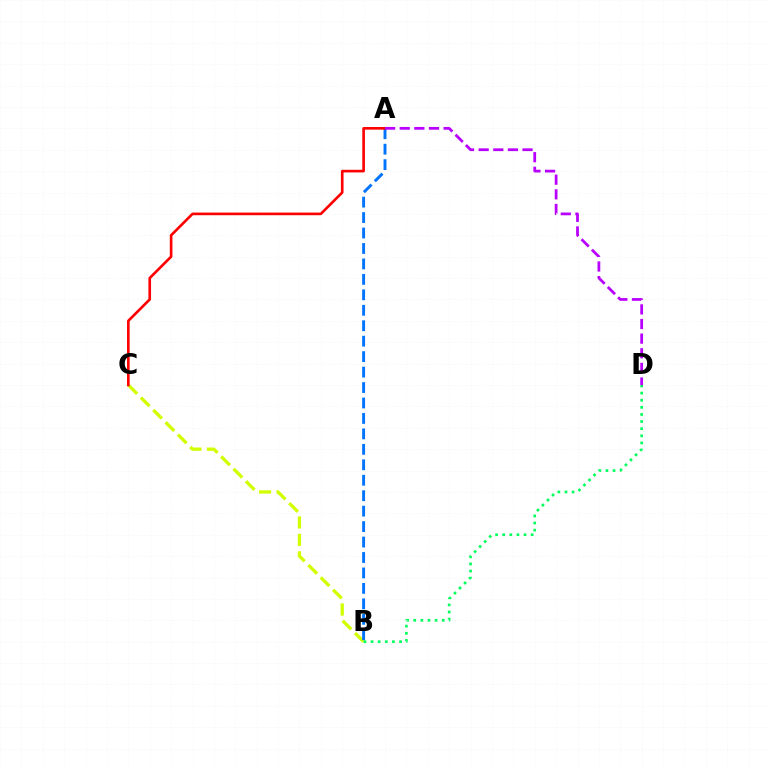{('B', 'C'): [{'color': '#d1ff00', 'line_style': 'dashed', 'thickness': 2.37}], ('A', 'B'): [{'color': '#0074ff', 'line_style': 'dashed', 'thickness': 2.1}], ('A', 'C'): [{'color': '#ff0000', 'line_style': 'solid', 'thickness': 1.9}], ('B', 'D'): [{'color': '#00ff5c', 'line_style': 'dotted', 'thickness': 1.93}], ('A', 'D'): [{'color': '#b900ff', 'line_style': 'dashed', 'thickness': 1.99}]}